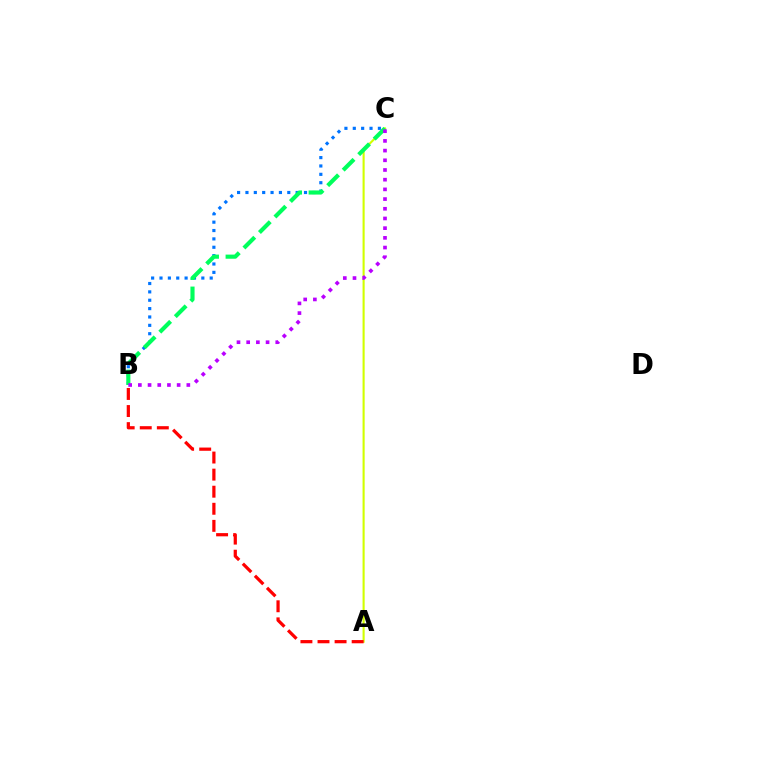{('A', 'C'): [{'color': '#d1ff00', 'line_style': 'solid', 'thickness': 1.51}], ('A', 'B'): [{'color': '#ff0000', 'line_style': 'dashed', 'thickness': 2.32}], ('B', 'C'): [{'color': '#0074ff', 'line_style': 'dotted', 'thickness': 2.27}, {'color': '#00ff5c', 'line_style': 'dashed', 'thickness': 2.98}, {'color': '#b900ff', 'line_style': 'dotted', 'thickness': 2.63}]}